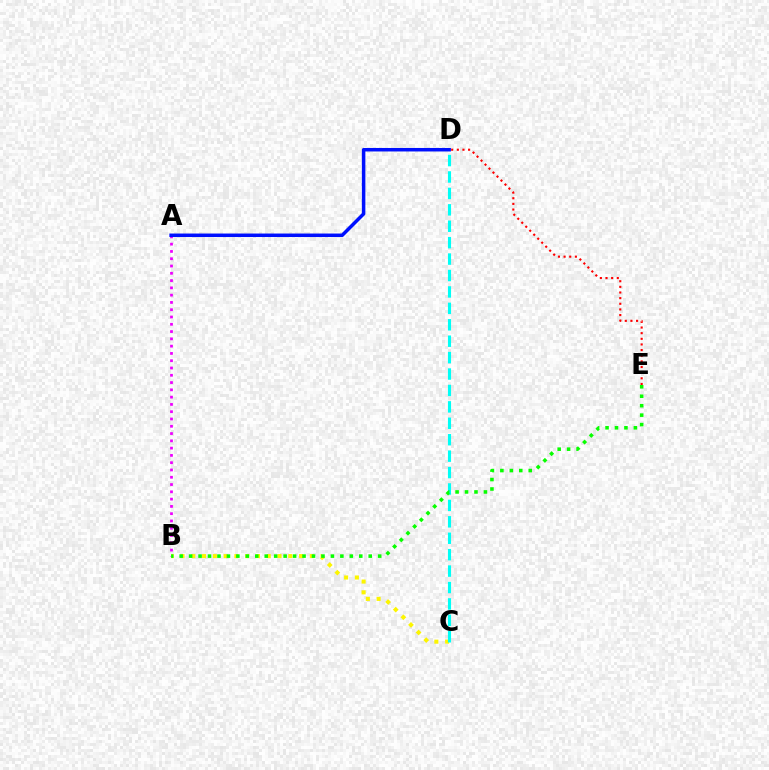{('A', 'B'): [{'color': '#ee00ff', 'line_style': 'dotted', 'thickness': 1.98}], ('A', 'D'): [{'color': '#0010ff', 'line_style': 'solid', 'thickness': 2.51}], ('B', 'C'): [{'color': '#fcf500', 'line_style': 'dotted', 'thickness': 2.93}], ('C', 'D'): [{'color': '#00fff6', 'line_style': 'dashed', 'thickness': 2.23}], ('D', 'E'): [{'color': '#ff0000', 'line_style': 'dotted', 'thickness': 1.53}], ('B', 'E'): [{'color': '#08ff00', 'line_style': 'dotted', 'thickness': 2.57}]}